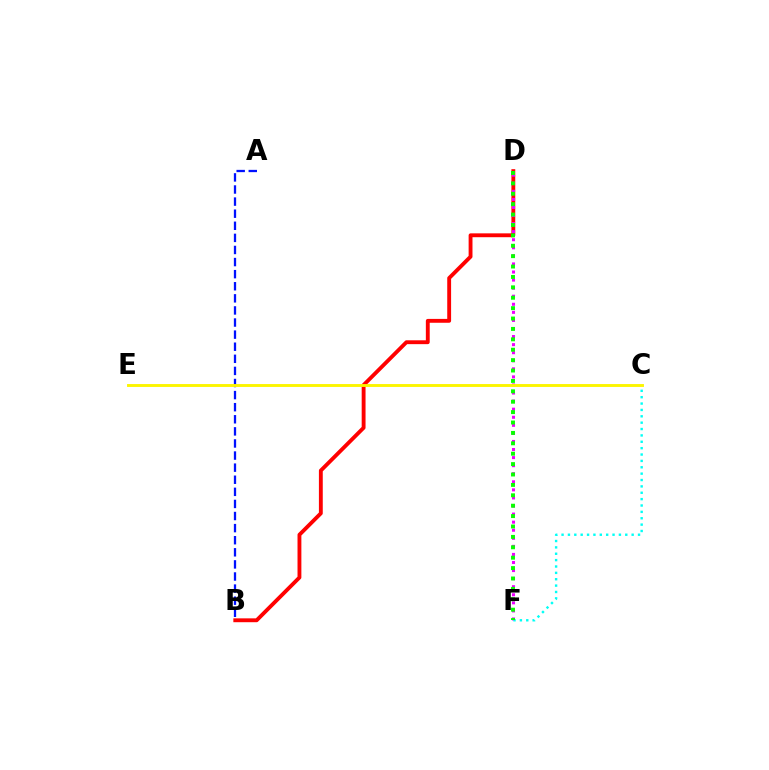{('B', 'D'): [{'color': '#ff0000', 'line_style': 'solid', 'thickness': 2.78}], ('D', 'F'): [{'color': '#ee00ff', 'line_style': 'dotted', 'thickness': 2.19}, {'color': '#08ff00', 'line_style': 'dotted', 'thickness': 2.83}], ('C', 'F'): [{'color': '#00fff6', 'line_style': 'dotted', 'thickness': 1.73}], ('A', 'B'): [{'color': '#0010ff', 'line_style': 'dashed', 'thickness': 1.64}], ('C', 'E'): [{'color': '#fcf500', 'line_style': 'solid', 'thickness': 2.08}]}